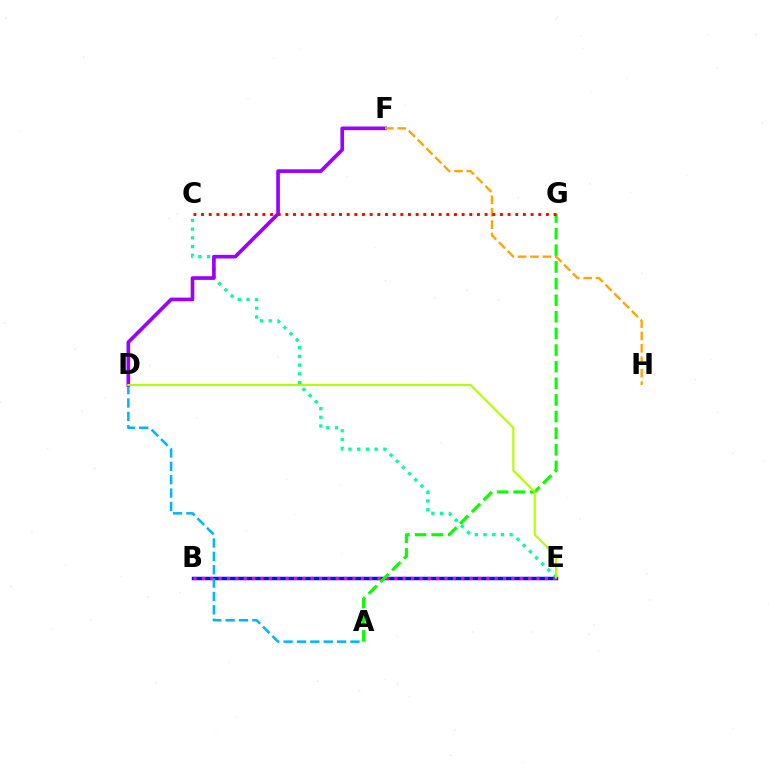{('B', 'E'): [{'color': '#0010ff', 'line_style': 'solid', 'thickness': 2.5}, {'color': '#ff00bd', 'line_style': 'dotted', 'thickness': 2.27}], ('C', 'E'): [{'color': '#00ff9d', 'line_style': 'dotted', 'thickness': 2.37}], ('A', 'G'): [{'color': '#08ff00', 'line_style': 'dashed', 'thickness': 2.26}], ('A', 'D'): [{'color': '#00b5ff', 'line_style': 'dashed', 'thickness': 1.82}], ('D', 'F'): [{'color': '#9b00ff', 'line_style': 'solid', 'thickness': 2.63}], ('F', 'H'): [{'color': '#ffa500', 'line_style': 'dashed', 'thickness': 1.69}], ('C', 'G'): [{'color': '#ff0000', 'line_style': 'dotted', 'thickness': 2.08}], ('D', 'E'): [{'color': '#b3ff00', 'line_style': 'solid', 'thickness': 1.52}]}